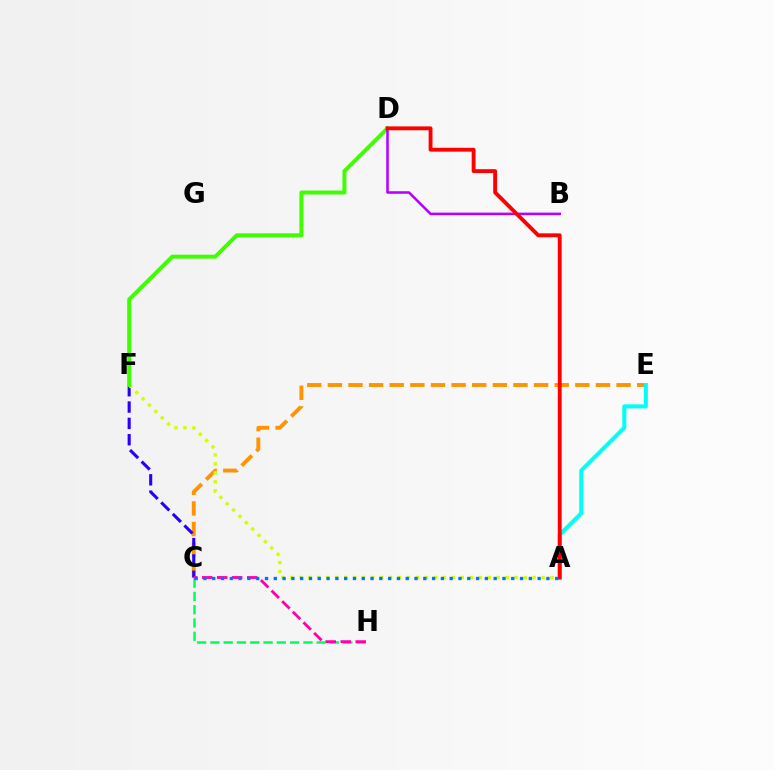{('C', 'E'): [{'color': '#ff9400', 'line_style': 'dashed', 'thickness': 2.8}], ('C', 'H'): [{'color': '#00ff5c', 'line_style': 'dashed', 'thickness': 1.81}, {'color': '#ff00ac', 'line_style': 'dashed', 'thickness': 2.04}], ('A', 'E'): [{'color': '#00fff6', 'line_style': 'solid', 'thickness': 2.91}], ('C', 'F'): [{'color': '#2500ff', 'line_style': 'dashed', 'thickness': 2.22}], ('A', 'F'): [{'color': '#d1ff00', 'line_style': 'dotted', 'thickness': 2.44}], ('D', 'F'): [{'color': '#3dff00', 'line_style': 'solid', 'thickness': 2.85}], ('B', 'D'): [{'color': '#b900ff', 'line_style': 'solid', 'thickness': 1.83}], ('A', 'D'): [{'color': '#ff0000', 'line_style': 'solid', 'thickness': 2.79}], ('A', 'C'): [{'color': '#0074ff', 'line_style': 'dotted', 'thickness': 2.39}]}